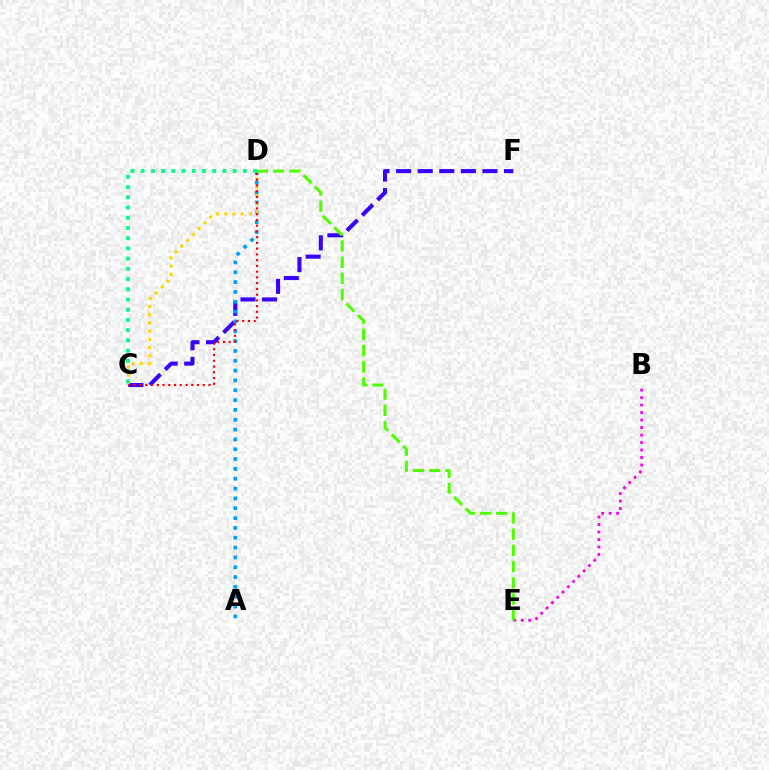{('C', 'F'): [{'color': '#3700ff', 'line_style': 'dashed', 'thickness': 2.93}], ('A', 'D'): [{'color': '#009eff', 'line_style': 'dotted', 'thickness': 2.67}], ('C', 'D'): [{'color': '#ffd500', 'line_style': 'dotted', 'thickness': 2.23}, {'color': '#ff0000', 'line_style': 'dotted', 'thickness': 1.56}, {'color': '#00ff86', 'line_style': 'dotted', 'thickness': 2.78}], ('B', 'E'): [{'color': '#ff00ed', 'line_style': 'dotted', 'thickness': 2.03}], ('D', 'E'): [{'color': '#4fff00', 'line_style': 'dashed', 'thickness': 2.2}]}